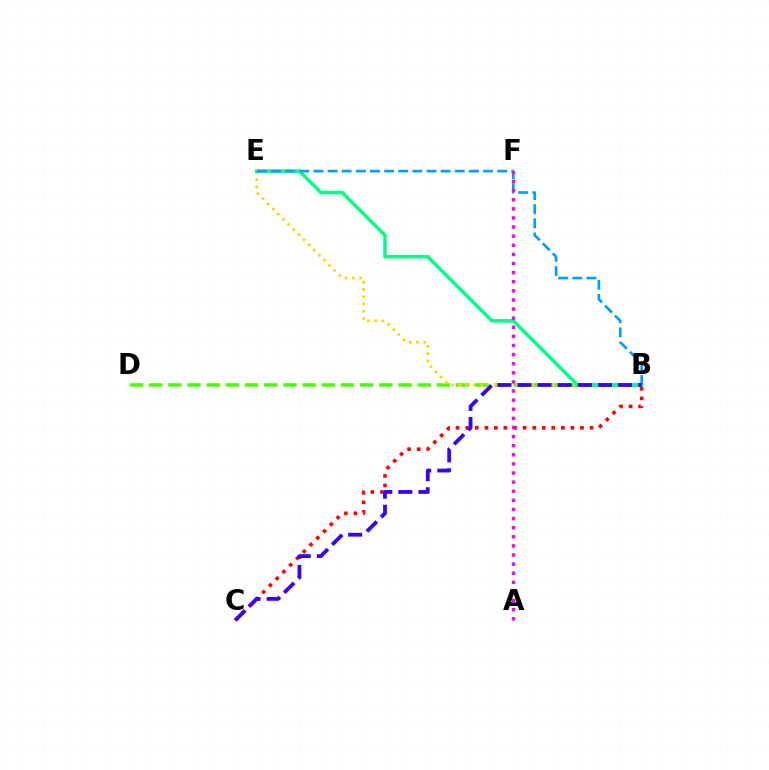{('B', 'D'): [{'color': '#4fff00', 'line_style': 'dashed', 'thickness': 2.61}], ('B', 'C'): [{'color': '#ff0000', 'line_style': 'dotted', 'thickness': 2.6}, {'color': '#3700ff', 'line_style': 'dashed', 'thickness': 2.73}], ('B', 'E'): [{'color': '#ffd500', 'line_style': 'dotted', 'thickness': 1.97}, {'color': '#00ff86', 'line_style': 'solid', 'thickness': 2.54}, {'color': '#009eff', 'line_style': 'dashed', 'thickness': 1.92}], ('A', 'F'): [{'color': '#ff00ed', 'line_style': 'dotted', 'thickness': 2.48}]}